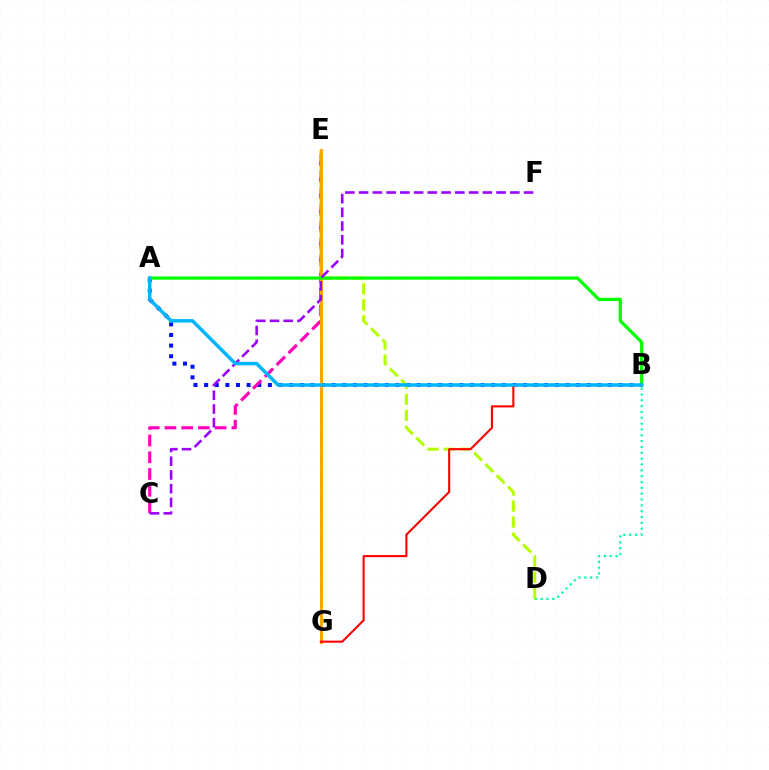{('A', 'B'): [{'color': '#0010ff', 'line_style': 'dotted', 'thickness': 2.89}, {'color': '#08ff00', 'line_style': 'solid', 'thickness': 2.36}, {'color': '#00b5ff', 'line_style': 'solid', 'thickness': 2.5}], ('B', 'D'): [{'color': '#00ff9d', 'line_style': 'dotted', 'thickness': 1.59}], ('C', 'E'): [{'color': '#ff00bd', 'line_style': 'dashed', 'thickness': 2.27}], ('D', 'E'): [{'color': '#b3ff00', 'line_style': 'dashed', 'thickness': 2.18}], ('E', 'G'): [{'color': '#ffa500', 'line_style': 'solid', 'thickness': 2.12}], ('C', 'F'): [{'color': '#9b00ff', 'line_style': 'dashed', 'thickness': 1.87}], ('B', 'G'): [{'color': '#ff0000', 'line_style': 'solid', 'thickness': 1.51}]}